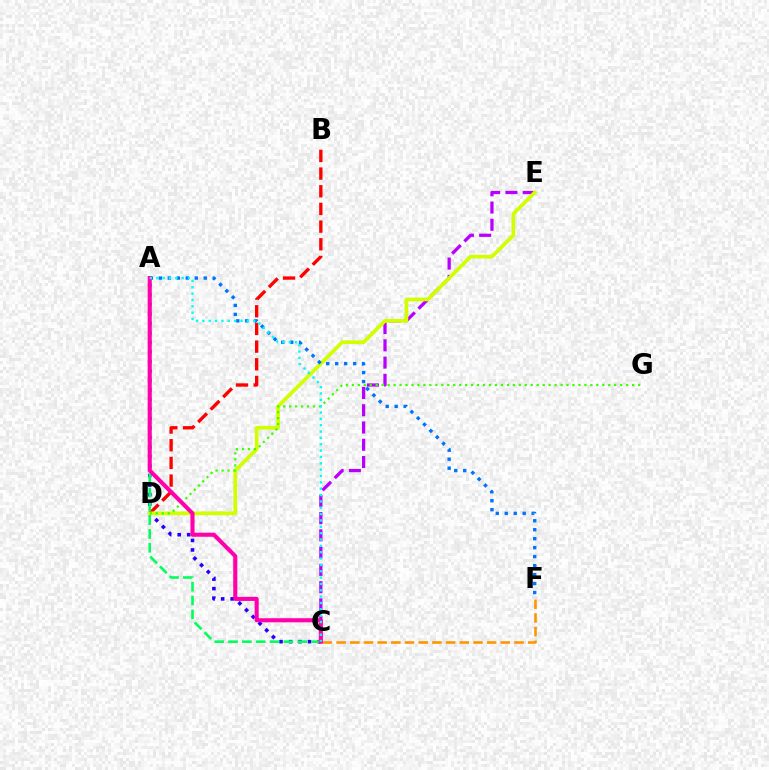{('B', 'D'): [{'color': '#ff0000', 'line_style': 'dashed', 'thickness': 2.4}], ('C', 'E'): [{'color': '#b900ff', 'line_style': 'dashed', 'thickness': 2.35}], ('A', 'C'): [{'color': '#2500ff', 'line_style': 'dotted', 'thickness': 2.58}, {'color': '#00ff5c', 'line_style': 'dashed', 'thickness': 1.88}, {'color': '#ff00ac', 'line_style': 'solid', 'thickness': 2.94}, {'color': '#00fff6', 'line_style': 'dotted', 'thickness': 1.72}], ('D', 'E'): [{'color': '#d1ff00', 'line_style': 'solid', 'thickness': 2.67}], ('C', 'F'): [{'color': '#ff9400', 'line_style': 'dashed', 'thickness': 1.86}], ('A', 'F'): [{'color': '#0074ff', 'line_style': 'dotted', 'thickness': 2.44}], ('D', 'G'): [{'color': '#3dff00', 'line_style': 'dotted', 'thickness': 1.62}]}